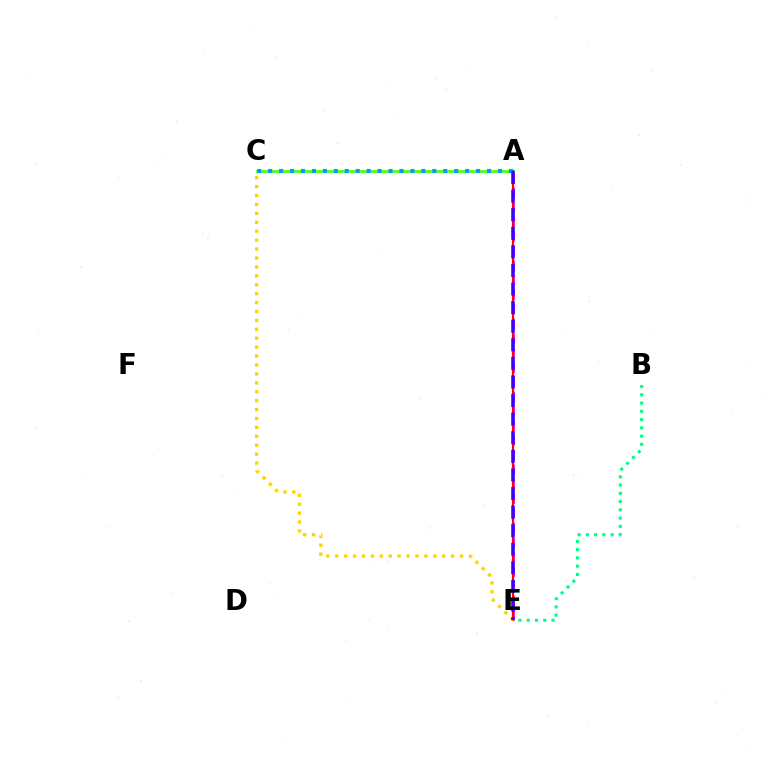{('A', 'C'): [{'color': '#4fff00', 'line_style': 'solid', 'thickness': 1.93}, {'color': '#009eff', 'line_style': 'dotted', 'thickness': 2.97}], ('A', 'E'): [{'color': '#ff00ed', 'line_style': 'dashed', 'thickness': 1.98}, {'color': '#ff0000', 'line_style': 'solid', 'thickness': 1.59}, {'color': '#3700ff', 'line_style': 'dashed', 'thickness': 2.53}], ('B', 'E'): [{'color': '#00ff86', 'line_style': 'dotted', 'thickness': 2.24}], ('C', 'E'): [{'color': '#ffd500', 'line_style': 'dotted', 'thickness': 2.42}]}